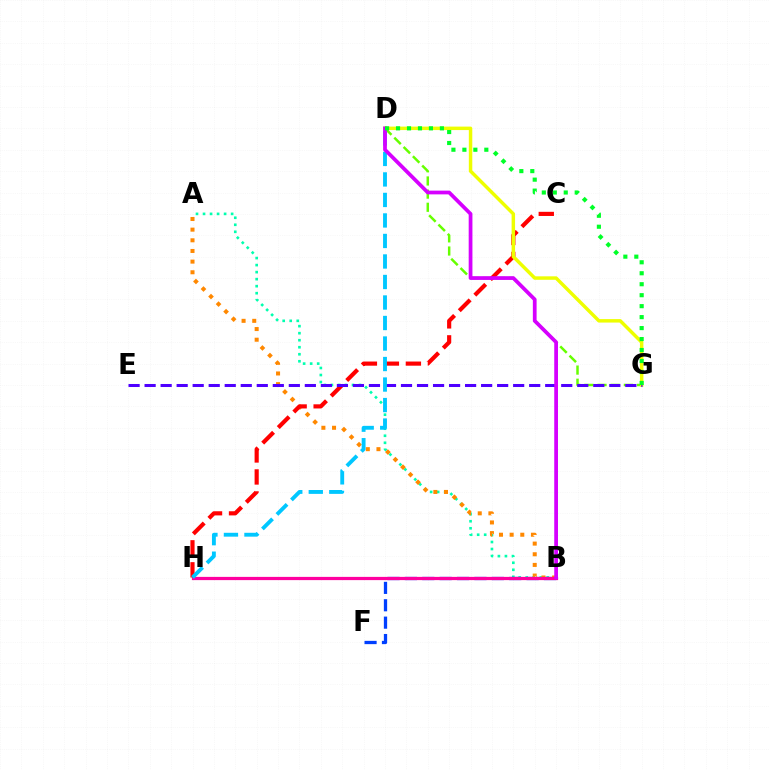{('A', 'B'): [{'color': '#00ffaf', 'line_style': 'dotted', 'thickness': 1.91}, {'color': '#ff8800', 'line_style': 'dotted', 'thickness': 2.89}], ('B', 'F'): [{'color': '#003fff', 'line_style': 'dashed', 'thickness': 2.36}], ('B', 'H'): [{'color': '#ff00a0', 'line_style': 'solid', 'thickness': 2.32}], ('D', 'G'): [{'color': '#66ff00', 'line_style': 'dashed', 'thickness': 1.79}, {'color': '#eeff00', 'line_style': 'solid', 'thickness': 2.49}, {'color': '#00ff27', 'line_style': 'dotted', 'thickness': 2.98}], ('C', 'H'): [{'color': '#ff0000', 'line_style': 'dashed', 'thickness': 2.99}], ('E', 'G'): [{'color': '#4f00ff', 'line_style': 'dashed', 'thickness': 2.18}], ('D', 'H'): [{'color': '#00c7ff', 'line_style': 'dashed', 'thickness': 2.79}], ('B', 'D'): [{'color': '#d600ff', 'line_style': 'solid', 'thickness': 2.7}]}